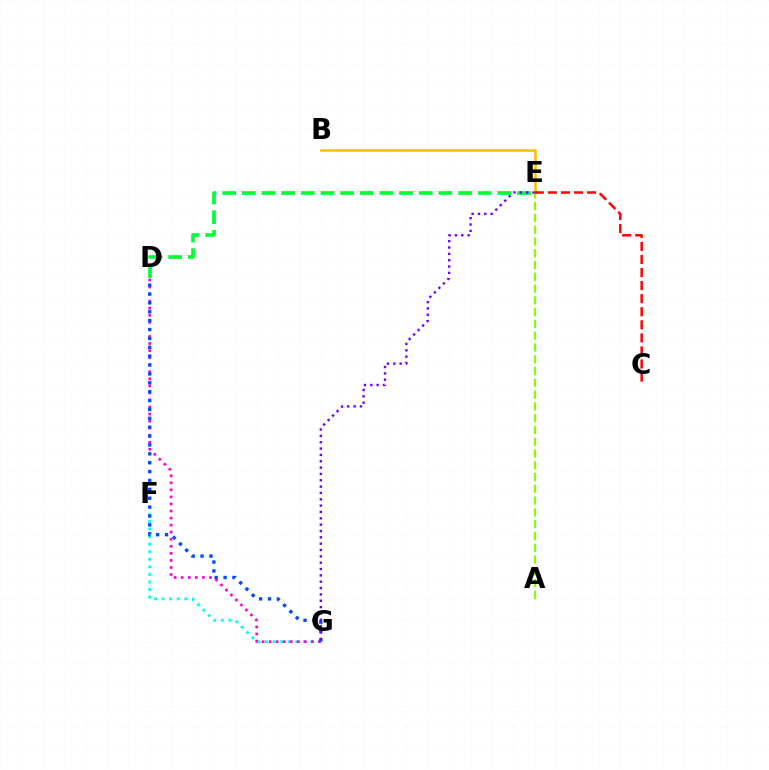{('D', 'E'): [{'color': '#00ff39', 'line_style': 'dashed', 'thickness': 2.67}], ('B', 'E'): [{'color': '#ffbd00', 'line_style': 'solid', 'thickness': 1.85}], ('F', 'G'): [{'color': '#00fff6', 'line_style': 'dotted', 'thickness': 2.06}], ('D', 'G'): [{'color': '#ff00cf', 'line_style': 'dotted', 'thickness': 1.92}, {'color': '#004bff', 'line_style': 'dotted', 'thickness': 2.41}], ('A', 'E'): [{'color': '#84ff00', 'line_style': 'dashed', 'thickness': 1.6}], ('C', 'E'): [{'color': '#ff0000', 'line_style': 'dashed', 'thickness': 1.78}], ('E', 'G'): [{'color': '#7200ff', 'line_style': 'dotted', 'thickness': 1.72}]}